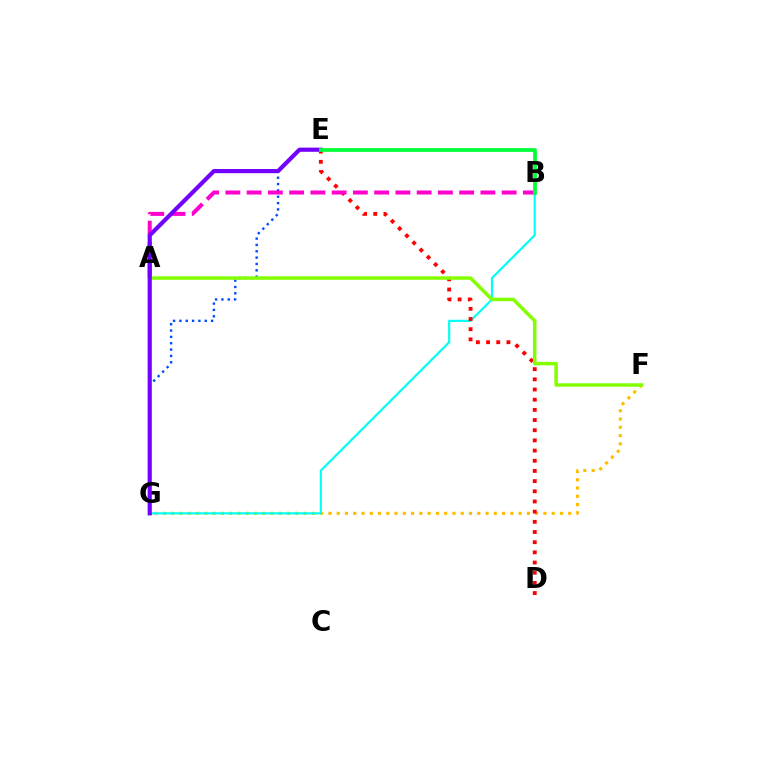{('F', 'G'): [{'color': '#ffbd00', 'line_style': 'dotted', 'thickness': 2.25}], ('B', 'G'): [{'color': '#00fff6', 'line_style': 'solid', 'thickness': 1.55}], ('E', 'G'): [{'color': '#004bff', 'line_style': 'dotted', 'thickness': 1.72}, {'color': '#7200ff', 'line_style': 'solid', 'thickness': 2.99}], ('D', 'E'): [{'color': '#ff0000', 'line_style': 'dotted', 'thickness': 2.77}], ('A', 'B'): [{'color': '#ff00cf', 'line_style': 'dashed', 'thickness': 2.89}], ('A', 'F'): [{'color': '#84ff00', 'line_style': 'solid', 'thickness': 2.51}], ('B', 'E'): [{'color': '#00ff39', 'line_style': 'solid', 'thickness': 2.69}]}